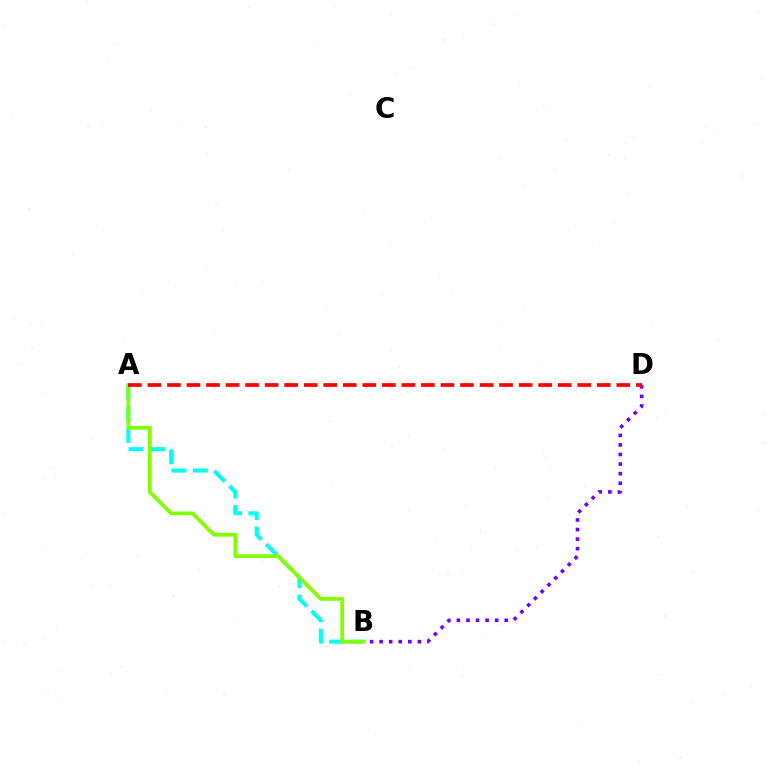{('B', 'D'): [{'color': '#7200ff', 'line_style': 'dotted', 'thickness': 2.6}], ('A', 'B'): [{'color': '#00fff6', 'line_style': 'dashed', 'thickness': 2.91}, {'color': '#84ff00', 'line_style': 'solid', 'thickness': 2.71}], ('A', 'D'): [{'color': '#ff0000', 'line_style': 'dashed', 'thickness': 2.65}]}